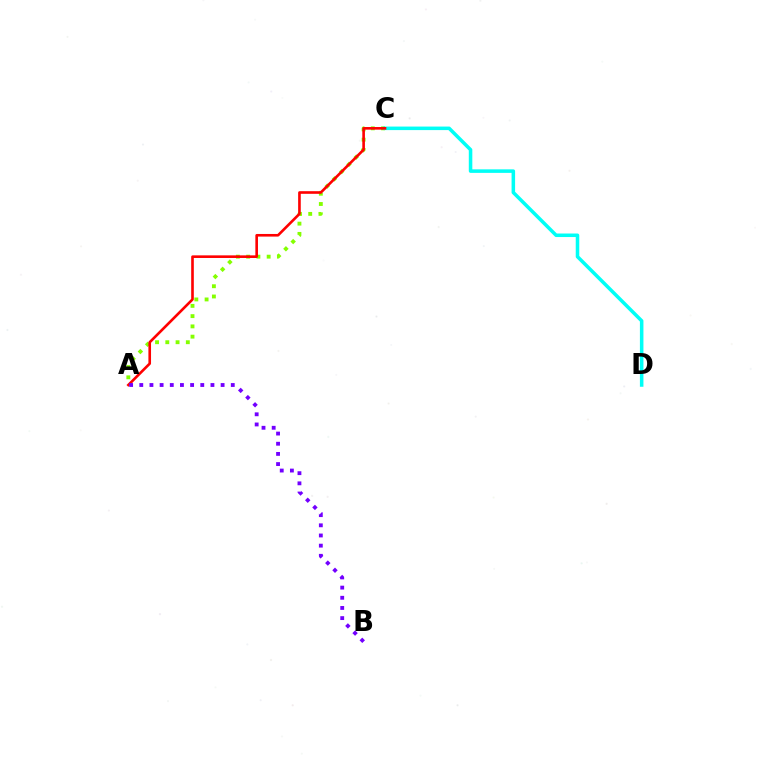{('A', 'C'): [{'color': '#84ff00', 'line_style': 'dotted', 'thickness': 2.79}, {'color': '#ff0000', 'line_style': 'solid', 'thickness': 1.89}], ('C', 'D'): [{'color': '#00fff6', 'line_style': 'solid', 'thickness': 2.54}], ('A', 'B'): [{'color': '#7200ff', 'line_style': 'dotted', 'thickness': 2.76}]}